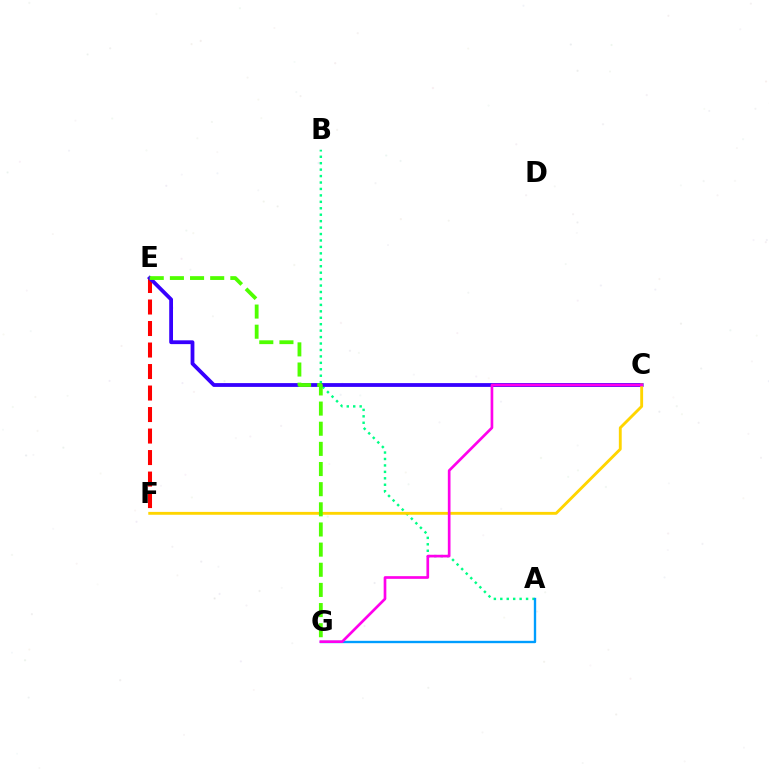{('A', 'B'): [{'color': '#00ff86', 'line_style': 'dotted', 'thickness': 1.75}], ('E', 'F'): [{'color': '#ff0000', 'line_style': 'dashed', 'thickness': 2.92}], ('A', 'G'): [{'color': '#009eff', 'line_style': 'solid', 'thickness': 1.7}], ('C', 'E'): [{'color': '#3700ff', 'line_style': 'solid', 'thickness': 2.73}], ('C', 'F'): [{'color': '#ffd500', 'line_style': 'solid', 'thickness': 2.06}], ('E', 'G'): [{'color': '#4fff00', 'line_style': 'dashed', 'thickness': 2.74}], ('C', 'G'): [{'color': '#ff00ed', 'line_style': 'solid', 'thickness': 1.93}]}